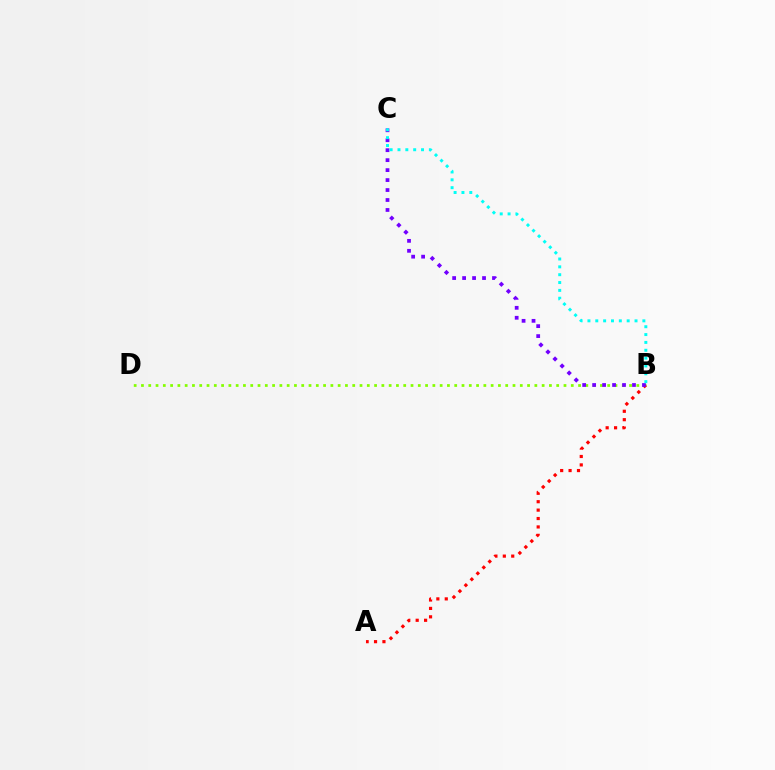{('B', 'D'): [{'color': '#84ff00', 'line_style': 'dotted', 'thickness': 1.98}], ('A', 'B'): [{'color': '#ff0000', 'line_style': 'dotted', 'thickness': 2.29}], ('B', 'C'): [{'color': '#7200ff', 'line_style': 'dotted', 'thickness': 2.71}, {'color': '#00fff6', 'line_style': 'dotted', 'thickness': 2.13}]}